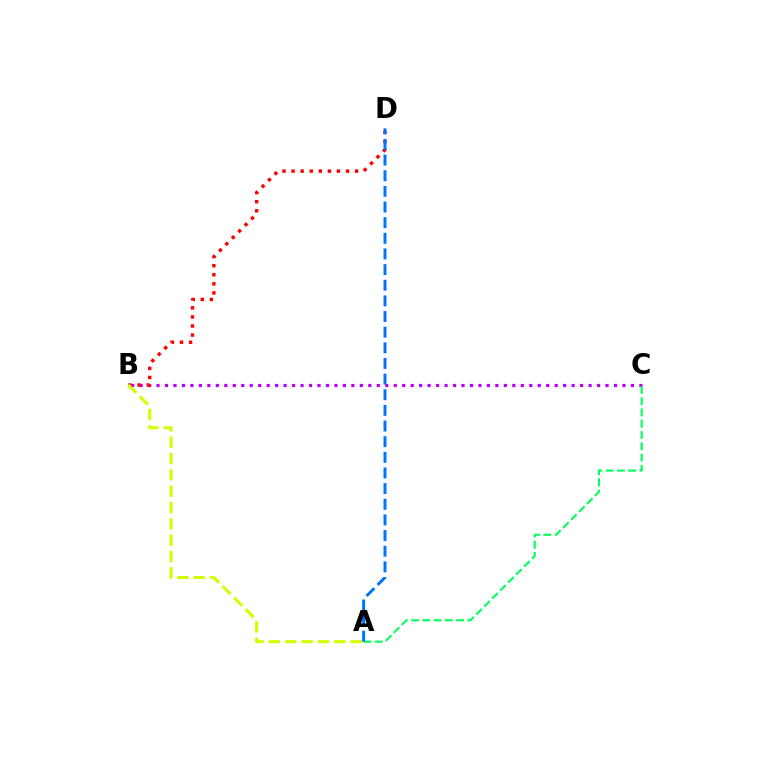{('B', 'C'): [{'color': '#b900ff', 'line_style': 'dotted', 'thickness': 2.3}], ('A', 'C'): [{'color': '#00ff5c', 'line_style': 'dashed', 'thickness': 1.53}], ('B', 'D'): [{'color': '#ff0000', 'line_style': 'dotted', 'thickness': 2.47}], ('A', 'B'): [{'color': '#d1ff00', 'line_style': 'dashed', 'thickness': 2.22}], ('A', 'D'): [{'color': '#0074ff', 'line_style': 'dashed', 'thickness': 2.13}]}